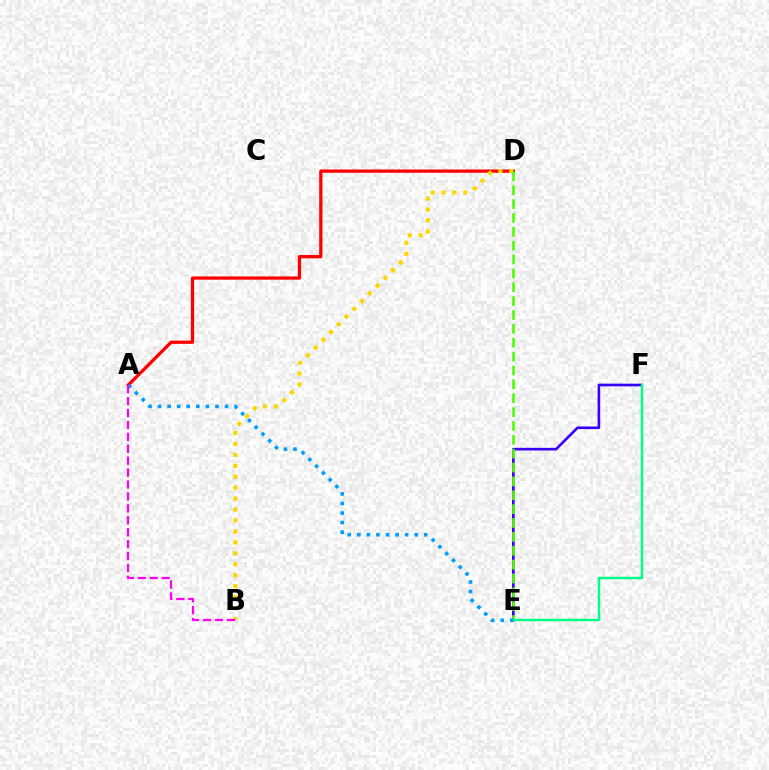{('E', 'F'): [{'color': '#3700ff', 'line_style': 'solid', 'thickness': 1.9}, {'color': '#00ff86', 'line_style': 'solid', 'thickness': 1.77}], ('A', 'D'): [{'color': '#ff0000', 'line_style': 'solid', 'thickness': 2.35}], ('B', 'D'): [{'color': '#ffd500', 'line_style': 'dotted', 'thickness': 2.97}], ('D', 'E'): [{'color': '#4fff00', 'line_style': 'dashed', 'thickness': 1.88}], ('A', 'E'): [{'color': '#009eff', 'line_style': 'dotted', 'thickness': 2.6}], ('A', 'B'): [{'color': '#ff00ed', 'line_style': 'dashed', 'thickness': 1.62}]}